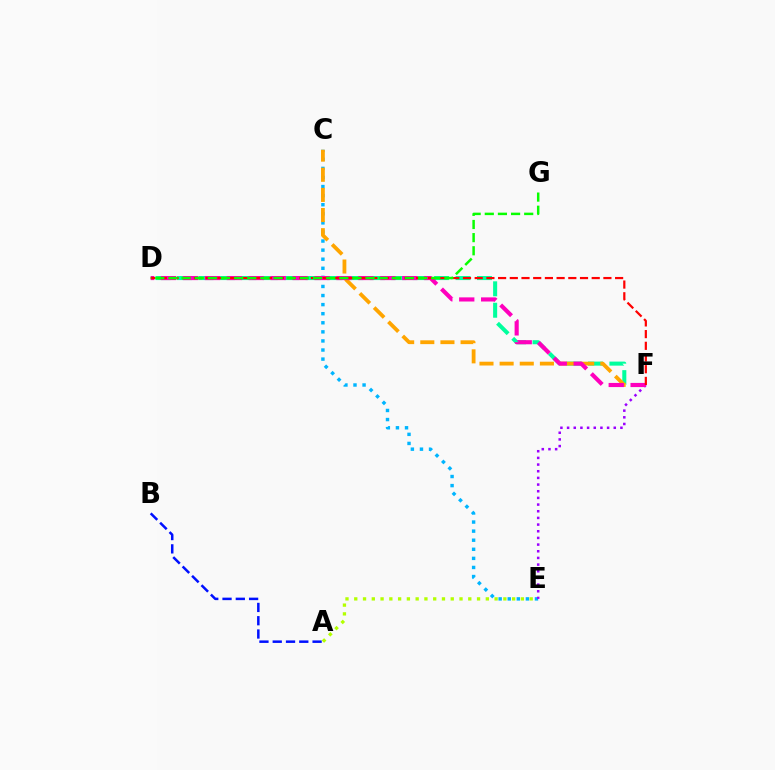{('C', 'E'): [{'color': '#00b5ff', 'line_style': 'dotted', 'thickness': 2.47}], ('A', 'E'): [{'color': '#b3ff00', 'line_style': 'dotted', 'thickness': 2.38}], ('D', 'F'): [{'color': '#00ff9d', 'line_style': 'dashed', 'thickness': 2.91}, {'color': '#ff00bd', 'line_style': 'dashed', 'thickness': 2.98}, {'color': '#ff0000', 'line_style': 'dashed', 'thickness': 1.59}], ('C', 'F'): [{'color': '#ffa500', 'line_style': 'dashed', 'thickness': 2.74}], ('E', 'F'): [{'color': '#9b00ff', 'line_style': 'dotted', 'thickness': 1.81}], ('A', 'B'): [{'color': '#0010ff', 'line_style': 'dashed', 'thickness': 1.8}], ('D', 'G'): [{'color': '#08ff00', 'line_style': 'dashed', 'thickness': 1.79}]}